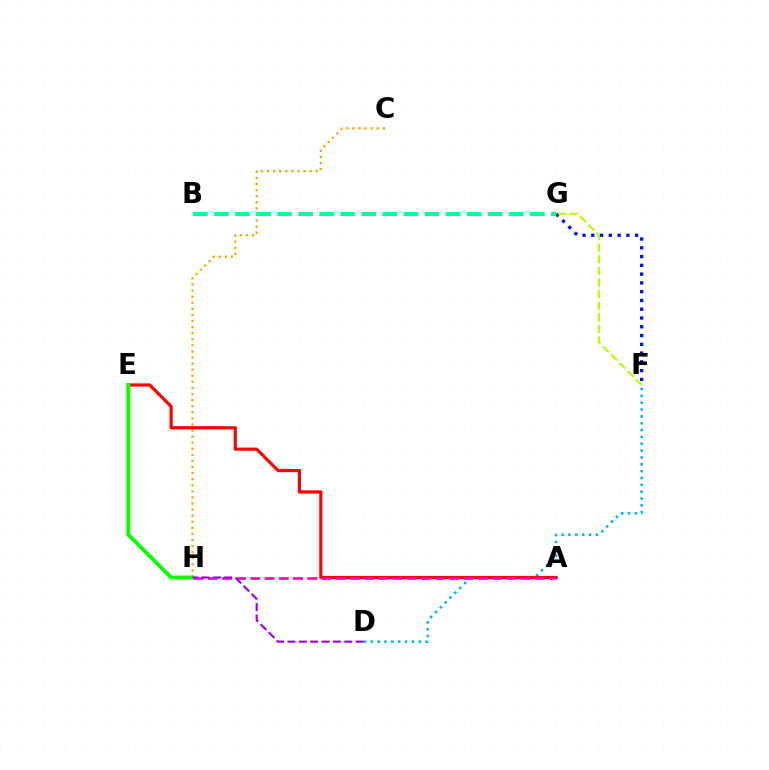{('C', 'H'): [{'color': '#ffa500', 'line_style': 'dotted', 'thickness': 1.65}], ('D', 'F'): [{'color': '#00b5ff', 'line_style': 'dotted', 'thickness': 1.86}], ('F', 'G'): [{'color': '#0010ff', 'line_style': 'dotted', 'thickness': 2.38}, {'color': '#b3ff00', 'line_style': 'dashed', 'thickness': 1.58}], ('B', 'G'): [{'color': '#00ff9d', 'line_style': 'dashed', 'thickness': 2.86}], ('A', 'E'): [{'color': '#ff0000', 'line_style': 'solid', 'thickness': 2.28}], ('A', 'H'): [{'color': '#ff00bd', 'line_style': 'dashed', 'thickness': 1.93}], ('E', 'H'): [{'color': '#08ff00', 'line_style': 'solid', 'thickness': 2.82}], ('D', 'H'): [{'color': '#9b00ff', 'line_style': 'dashed', 'thickness': 1.54}]}